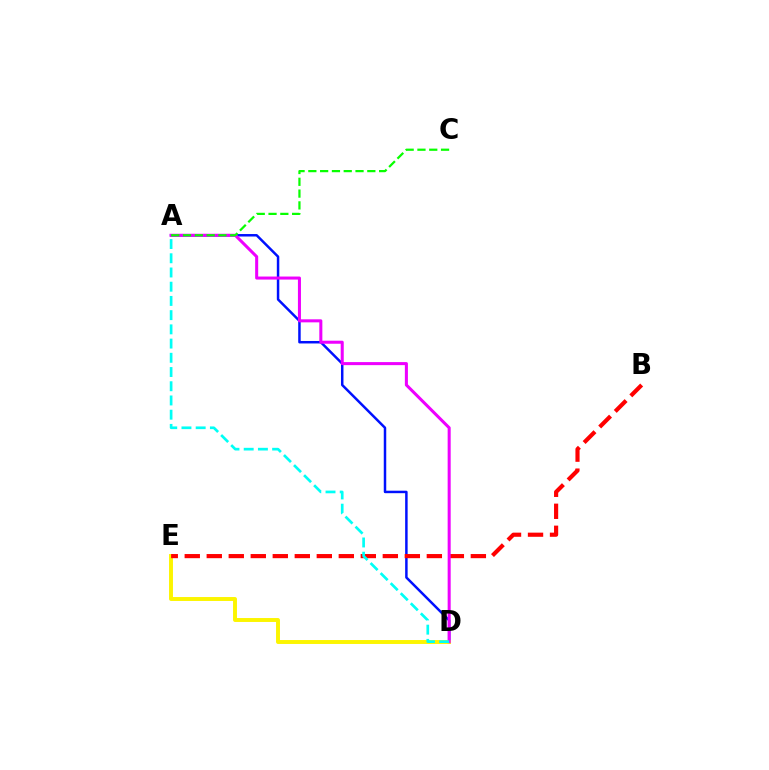{('A', 'D'): [{'color': '#0010ff', 'line_style': 'solid', 'thickness': 1.79}, {'color': '#ee00ff', 'line_style': 'solid', 'thickness': 2.19}, {'color': '#00fff6', 'line_style': 'dashed', 'thickness': 1.93}], ('D', 'E'): [{'color': '#fcf500', 'line_style': 'solid', 'thickness': 2.83}], ('B', 'E'): [{'color': '#ff0000', 'line_style': 'dashed', 'thickness': 2.99}], ('A', 'C'): [{'color': '#08ff00', 'line_style': 'dashed', 'thickness': 1.6}]}